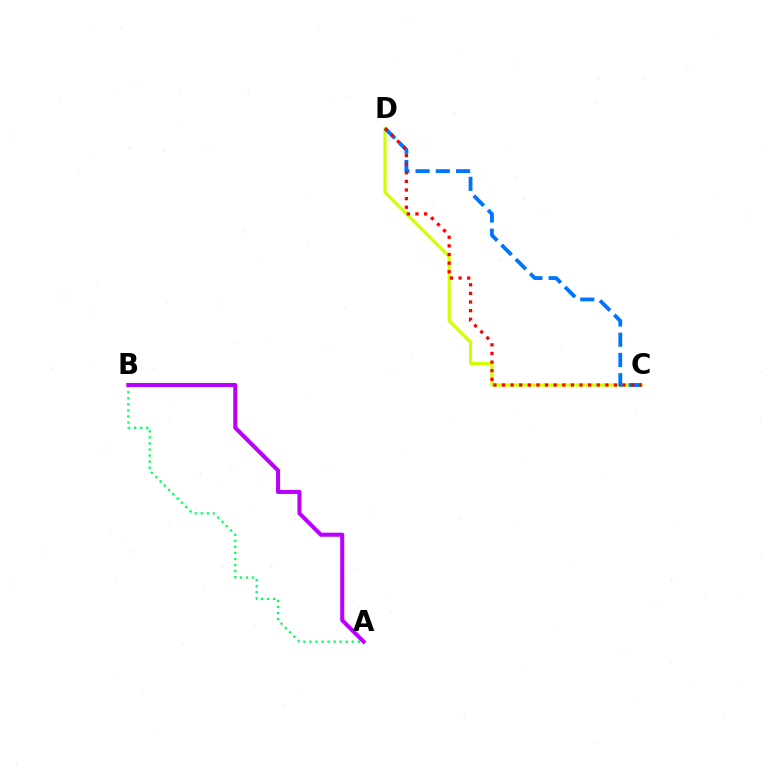{('C', 'D'): [{'color': '#d1ff00', 'line_style': 'solid', 'thickness': 2.26}, {'color': '#0074ff', 'line_style': 'dashed', 'thickness': 2.75}, {'color': '#ff0000', 'line_style': 'dotted', 'thickness': 2.34}], ('A', 'B'): [{'color': '#00ff5c', 'line_style': 'dotted', 'thickness': 1.65}, {'color': '#b900ff', 'line_style': 'solid', 'thickness': 2.92}]}